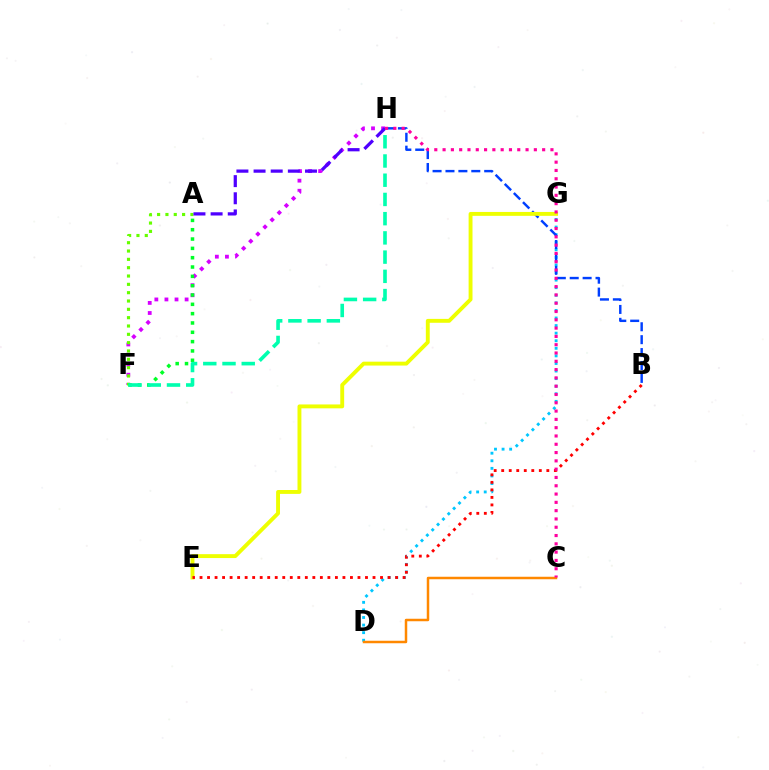{('F', 'H'): [{'color': '#d600ff', 'line_style': 'dotted', 'thickness': 2.74}, {'color': '#00ffaf', 'line_style': 'dashed', 'thickness': 2.61}], ('A', 'F'): [{'color': '#66ff00', 'line_style': 'dotted', 'thickness': 2.26}, {'color': '#00ff27', 'line_style': 'dotted', 'thickness': 2.53}], ('D', 'G'): [{'color': '#00c7ff', 'line_style': 'dotted', 'thickness': 2.06}], ('B', 'H'): [{'color': '#003fff', 'line_style': 'dashed', 'thickness': 1.75}], ('A', 'H'): [{'color': '#4f00ff', 'line_style': 'dashed', 'thickness': 2.33}], ('C', 'D'): [{'color': '#ff8800', 'line_style': 'solid', 'thickness': 1.79}], ('E', 'G'): [{'color': '#eeff00', 'line_style': 'solid', 'thickness': 2.8}], ('B', 'E'): [{'color': '#ff0000', 'line_style': 'dotted', 'thickness': 2.04}], ('C', 'H'): [{'color': '#ff00a0', 'line_style': 'dotted', 'thickness': 2.25}]}